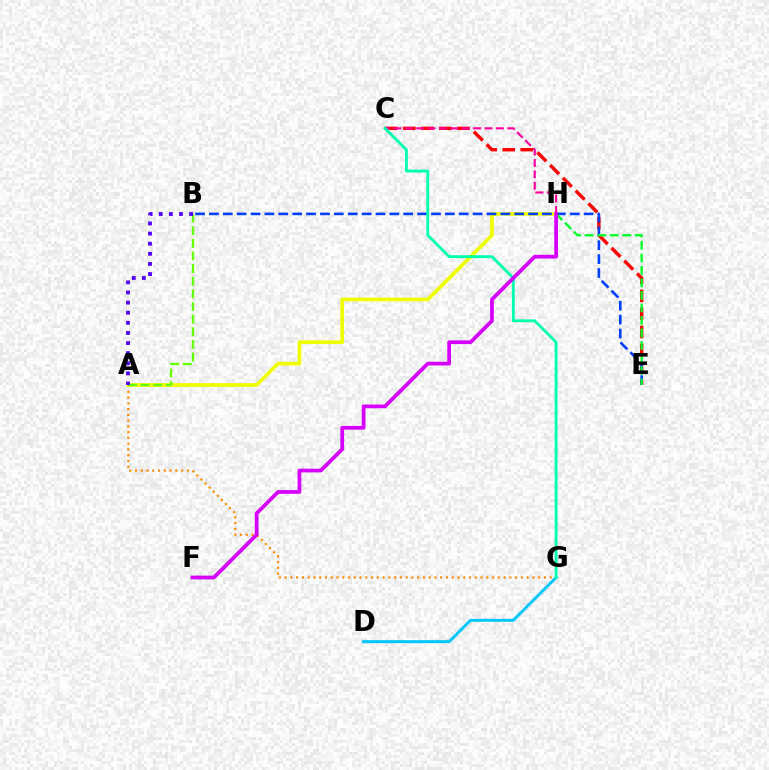{('C', 'E'): [{'color': '#ff0000', 'line_style': 'dashed', 'thickness': 2.45}], ('A', 'G'): [{'color': '#ff8800', 'line_style': 'dotted', 'thickness': 1.57}], ('A', 'H'): [{'color': '#eeff00', 'line_style': 'solid', 'thickness': 2.65}], ('B', 'E'): [{'color': '#003fff', 'line_style': 'dashed', 'thickness': 1.89}], ('D', 'G'): [{'color': '#00c7ff', 'line_style': 'solid', 'thickness': 2.15}], ('E', 'H'): [{'color': '#00ff27', 'line_style': 'dashed', 'thickness': 1.7}], ('C', 'H'): [{'color': '#ff00a0', 'line_style': 'dashed', 'thickness': 1.55}], ('A', 'B'): [{'color': '#66ff00', 'line_style': 'dashed', 'thickness': 1.72}, {'color': '#4f00ff', 'line_style': 'dotted', 'thickness': 2.75}], ('C', 'G'): [{'color': '#00ffaf', 'line_style': 'solid', 'thickness': 2.07}], ('F', 'H'): [{'color': '#d600ff', 'line_style': 'solid', 'thickness': 2.69}]}